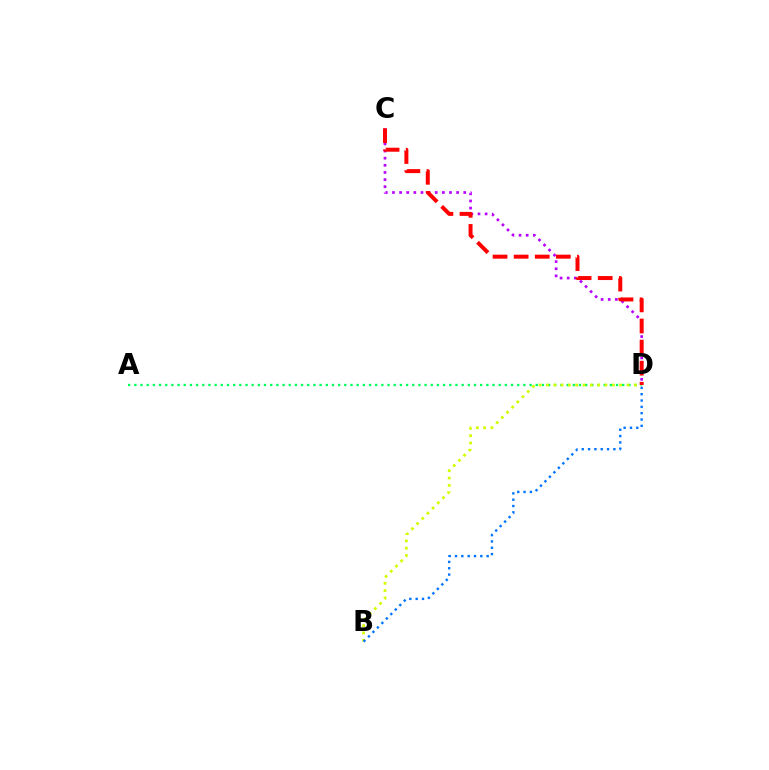{('C', 'D'): [{'color': '#b900ff', 'line_style': 'dotted', 'thickness': 1.94}, {'color': '#ff0000', 'line_style': 'dashed', 'thickness': 2.87}], ('A', 'D'): [{'color': '#00ff5c', 'line_style': 'dotted', 'thickness': 1.68}], ('B', 'D'): [{'color': '#d1ff00', 'line_style': 'dotted', 'thickness': 1.99}, {'color': '#0074ff', 'line_style': 'dotted', 'thickness': 1.72}]}